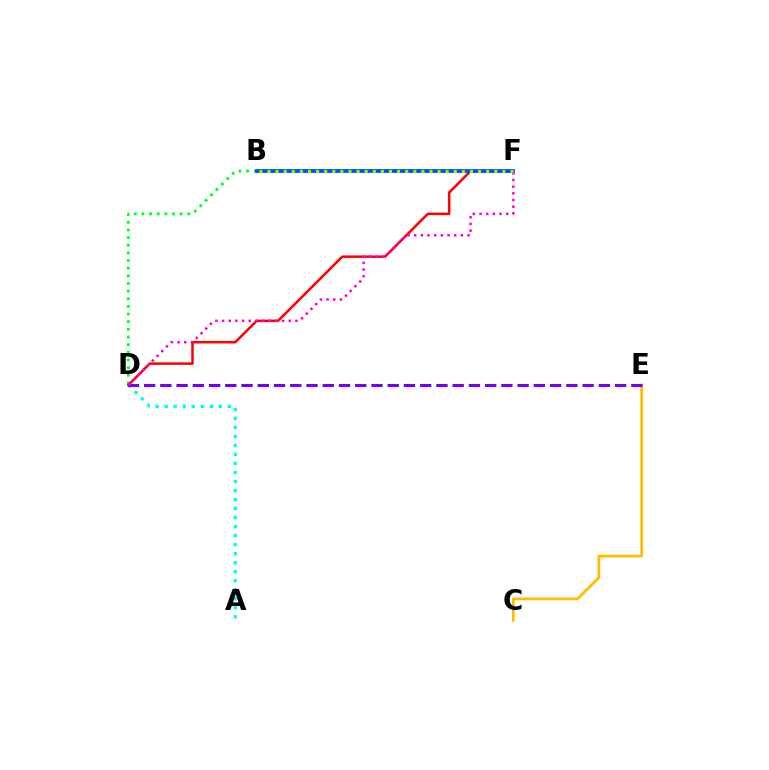{('A', 'D'): [{'color': '#00fff6', 'line_style': 'dotted', 'thickness': 2.45}], ('B', 'D'): [{'color': '#00ff39', 'line_style': 'dotted', 'thickness': 2.08}], ('D', 'F'): [{'color': '#ff0000', 'line_style': 'solid', 'thickness': 1.81}, {'color': '#ff00cf', 'line_style': 'dotted', 'thickness': 1.81}], ('C', 'E'): [{'color': '#ffbd00', 'line_style': 'solid', 'thickness': 2.0}], ('B', 'F'): [{'color': '#004bff', 'line_style': 'solid', 'thickness': 2.7}, {'color': '#84ff00', 'line_style': 'dotted', 'thickness': 2.2}], ('D', 'E'): [{'color': '#7200ff', 'line_style': 'dashed', 'thickness': 2.21}]}